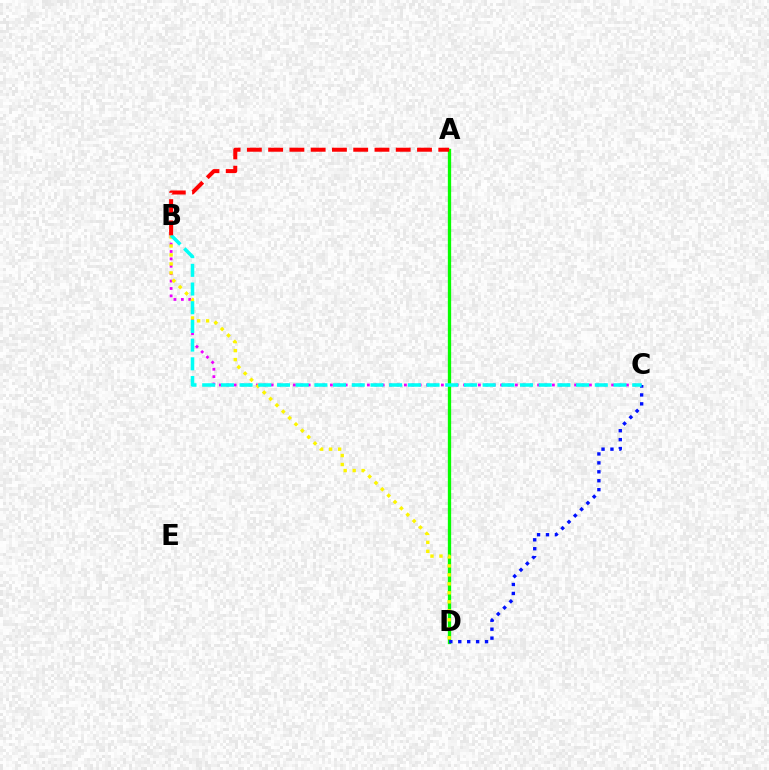{('B', 'C'): [{'color': '#ee00ff', 'line_style': 'dotted', 'thickness': 2.01}, {'color': '#00fff6', 'line_style': 'dashed', 'thickness': 2.54}], ('A', 'D'): [{'color': '#08ff00', 'line_style': 'solid', 'thickness': 2.38}], ('C', 'D'): [{'color': '#0010ff', 'line_style': 'dotted', 'thickness': 2.43}], ('B', 'D'): [{'color': '#fcf500', 'line_style': 'dotted', 'thickness': 2.44}], ('A', 'B'): [{'color': '#ff0000', 'line_style': 'dashed', 'thickness': 2.89}]}